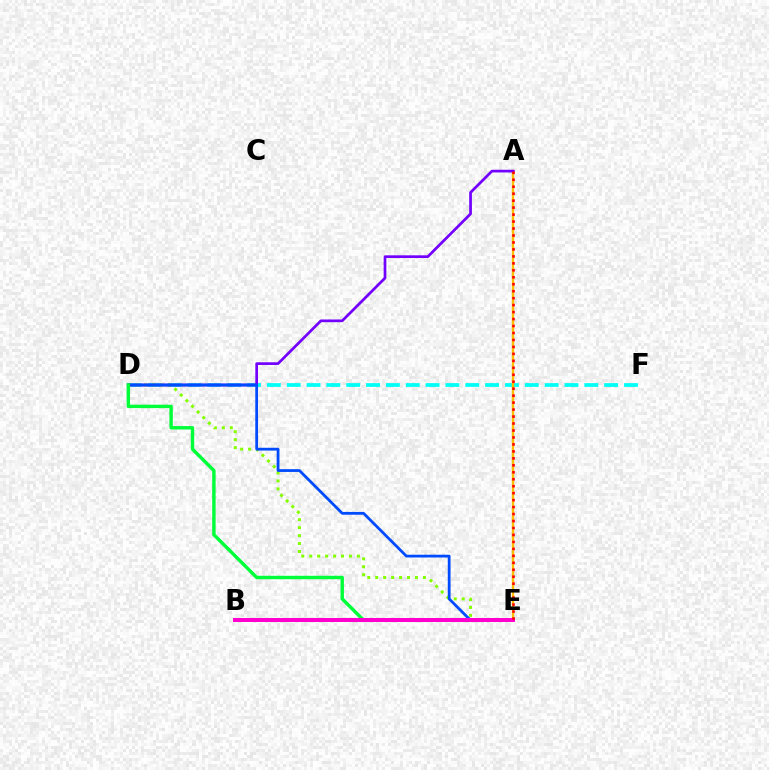{('D', 'F'): [{'color': '#00fff6', 'line_style': 'dashed', 'thickness': 2.7}], ('D', 'E'): [{'color': '#84ff00', 'line_style': 'dotted', 'thickness': 2.16}, {'color': '#004bff', 'line_style': 'solid', 'thickness': 2.0}, {'color': '#00ff39', 'line_style': 'solid', 'thickness': 2.46}], ('A', 'E'): [{'color': '#ffbd00', 'line_style': 'solid', 'thickness': 1.69}, {'color': '#ff0000', 'line_style': 'dotted', 'thickness': 1.89}], ('A', 'D'): [{'color': '#7200ff', 'line_style': 'solid', 'thickness': 1.95}], ('B', 'E'): [{'color': '#ff00cf', 'line_style': 'solid', 'thickness': 2.89}]}